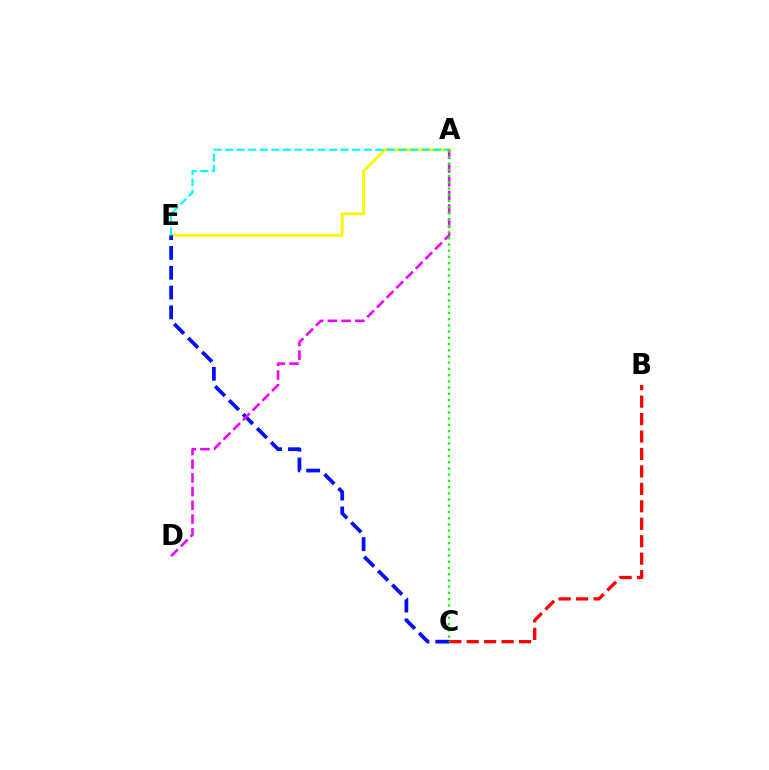{('B', 'C'): [{'color': '#ff0000', 'line_style': 'dashed', 'thickness': 2.37}], ('A', 'E'): [{'color': '#fcf500', 'line_style': 'solid', 'thickness': 2.07}, {'color': '#00fff6', 'line_style': 'dashed', 'thickness': 1.57}], ('C', 'E'): [{'color': '#0010ff', 'line_style': 'dashed', 'thickness': 2.69}], ('A', 'D'): [{'color': '#ee00ff', 'line_style': 'dashed', 'thickness': 1.86}], ('A', 'C'): [{'color': '#08ff00', 'line_style': 'dotted', 'thickness': 1.69}]}